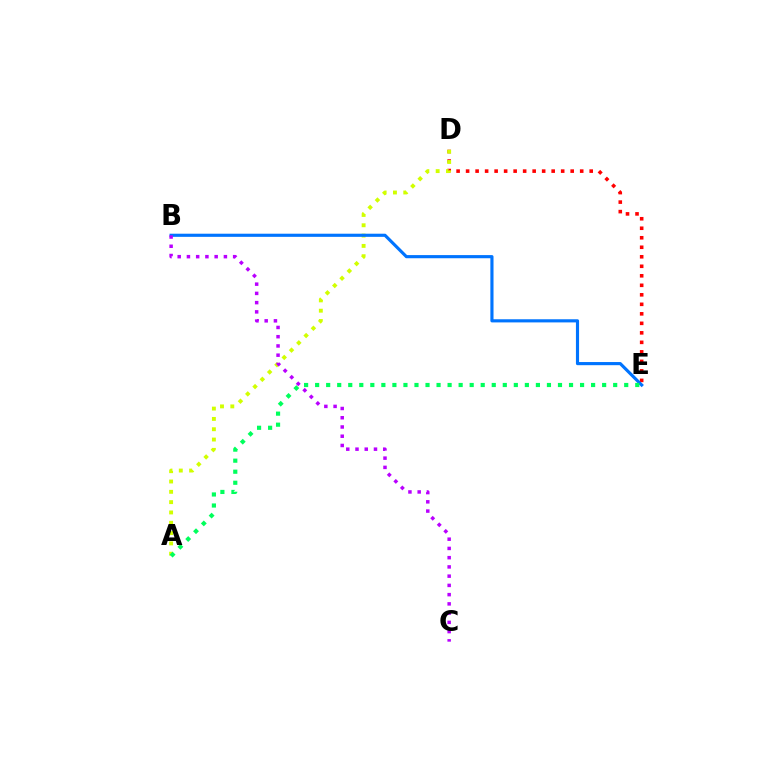{('D', 'E'): [{'color': '#ff0000', 'line_style': 'dotted', 'thickness': 2.58}], ('A', 'D'): [{'color': '#d1ff00', 'line_style': 'dotted', 'thickness': 2.8}], ('B', 'E'): [{'color': '#0074ff', 'line_style': 'solid', 'thickness': 2.26}], ('A', 'E'): [{'color': '#00ff5c', 'line_style': 'dotted', 'thickness': 3.0}], ('B', 'C'): [{'color': '#b900ff', 'line_style': 'dotted', 'thickness': 2.51}]}